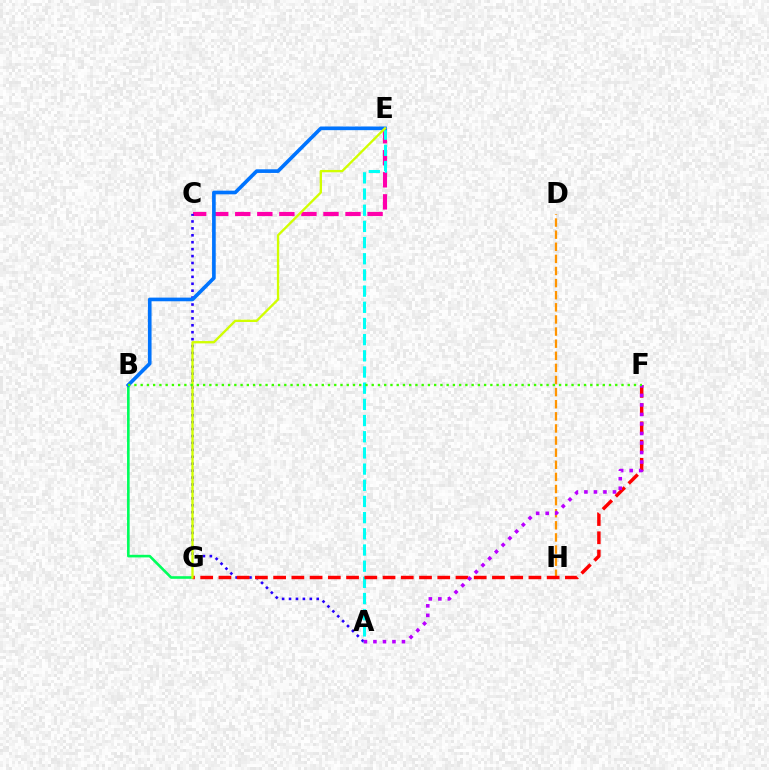{('C', 'E'): [{'color': '#ff00ac', 'line_style': 'dashed', 'thickness': 3.0}], ('D', 'H'): [{'color': '#ff9400', 'line_style': 'dashed', 'thickness': 1.65}], ('A', 'C'): [{'color': '#2500ff', 'line_style': 'dotted', 'thickness': 1.88}], ('B', 'G'): [{'color': '#00ff5c', 'line_style': 'solid', 'thickness': 1.88}], ('A', 'E'): [{'color': '#00fff6', 'line_style': 'dashed', 'thickness': 2.2}], ('B', 'E'): [{'color': '#0074ff', 'line_style': 'solid', 'thickness': 2.63}], ('F', 'G'): [{'color': '#ff0000', 'line_style': 'dashed', 'thickness': 2.48}], ('A', 'F'): [{'color': '#b900ff', 'line_style': 'dotted', 'thickness': 2.59}], ('E', 'G'): [{'color': '#d1ff00', 'line_style': 'solid', 'thickness': 1.67}], ('B', 'F'): [{'color': '#3dff00', 'line_style': 'dotted', 'thickness': 1.7}]}